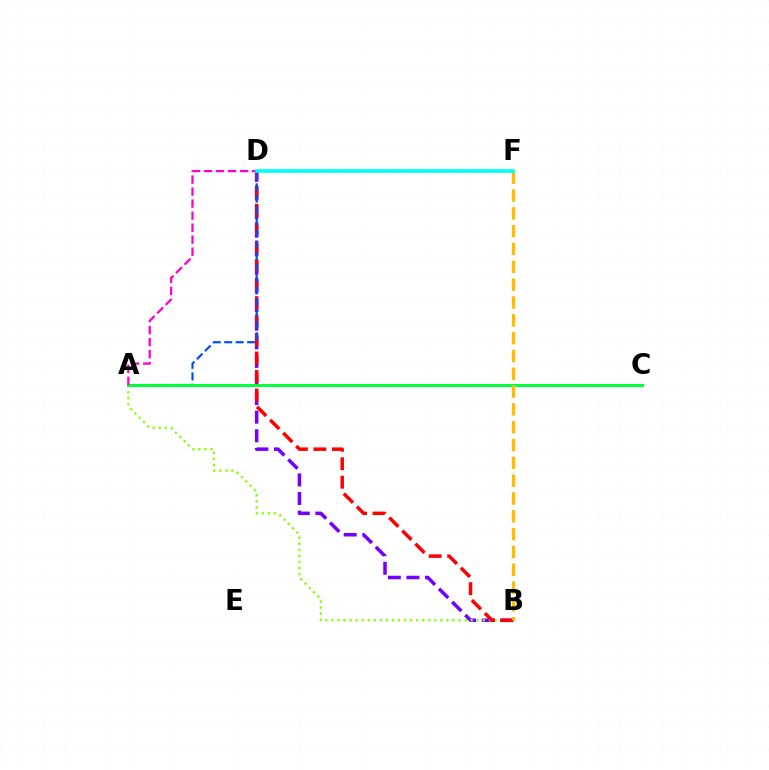{('B', 'D'): [{'color': '#7200ff', 'line_style': 'dashed', 'thickness': 2.53}, {'color': '#ff0000', 'line_style': 'dashed', 'thickness': 2.51}], ('A', 'B'): [{'color': '#84ff00', 'line_style': 'dotted', 'thickness': 1.65}], ('A', 'D'): [{'color': '#004bff', 'line_style': 'dashed', 'thickness': 1.56}, {'color': '#ff00cf', 'line_style': 'dashed', 'thickness': 1.63}], ('A', 'C'): [{'color': '#00ff39', 'line_style': 'solid', 'thickness': 2.13}], ('B', 'F'): [{'color': '#ffbd00', 'line_style': 'dashed', 'thickness': 2.42}], ('D', 'F'): [{'color': '#00fff6', 'line_style': 'solid', 'thickness': 2.6}]}